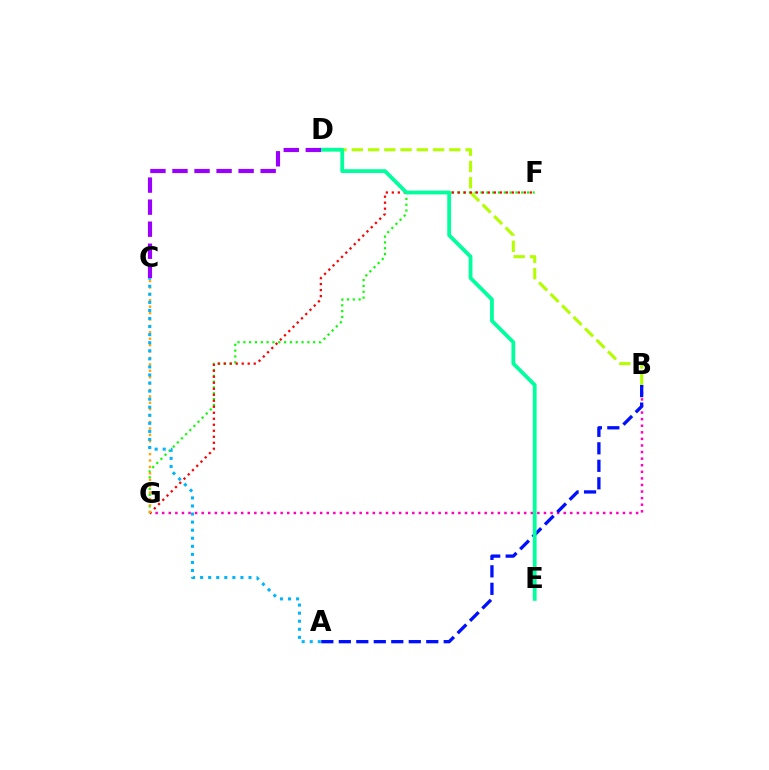{('F', 'G'): [{'color': '#08ff00', 'line_style': 'dotted', 'thickness': 1.58}, {'color': '#ff0000', 'line_style': 'dotted', 'thickness': 1.63}], ('B', 'G'): [{'color': '#ff00bd', 'line_style': 'dotted', 'thickness': 1.79}], ('B', 'D'): [{'color': '#b3ff00', 'line_style': 'dashed', 'thickness': 2.21}], ('A', 'B'): [{'color': '#0010ff', 'line_style': 'dashed', 'thickness': 2.38}], ('C', 'G'): [{'color': '#ffa500', 'line_style': 'dotted', 'thickness': 1.74}], ('D', 'E'): [{'color': '#00ff9d', 'line_style': 'solid', 'thickness': 2.72}], ('A', 'C'): [{'color': '#00b5ff', 'line_style': 'dotted', 'thickness': 2.19}], ('C', 'D'): [{'color': '#9b00ff', 'line_style': 'dashed', 'thickness': 2.99}]}